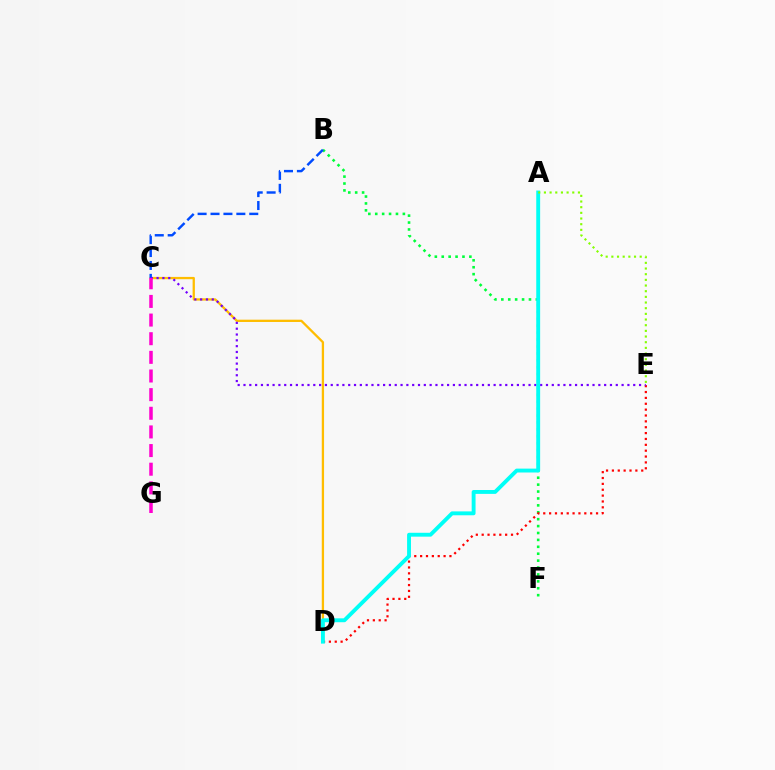{('B', 'F'): [{'color': '#00ff39', 'line_style': 'dotted', 'thickness': 1.88}], ('C', 'D'): [{'color': '#ffbd00', 'line_style': 'solid', 'thickness': 1.65}], ('B', 'C'): [{'color': '#004bff', 'line_style': 'dashed', 'thickness': 1.75}], ('D', 'E'): [{'color': '#ff0000', 'line_style': 'dotted', 'thickness': 1.59}], ('C', 'E'): [{'color': '#7200ff', 'line_style': 'dotted', 'thickness': 1.58}], ('C', 'G'): [{'color': '#ff00cf', 'line_style': 'dashed', 'thickness': 2.53}], ('A', 'D'): [{'color': '#00fff6', 'line_style': 'solid', 'thickness': 2.79}], ('A', 'E'): [{'color': '#84ff00', 'line_style': 'dotted', 'thickness': 1.54}]}